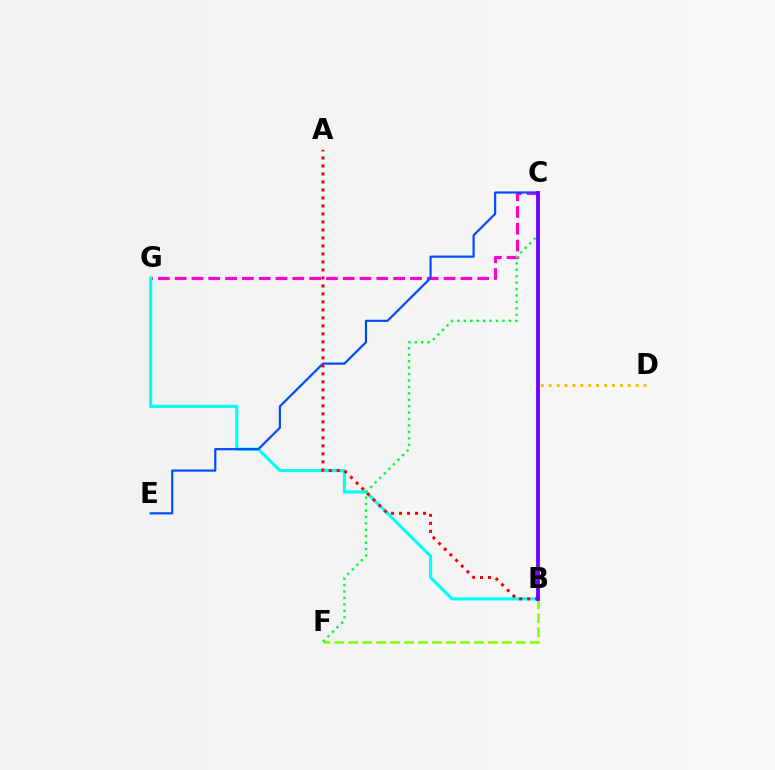{('B', 'F'): [{'color': '#84ff00', 'line_style': 'dashed', 'thickness': 1.9}], ('C', 'G'): [{'color': '#ff00cf', 'line_style': 'dashed', 'thickness': 2.28}], ('C', 'D'): [{'color': '#ffbd00', 'line_style': 'dotted', 'thickness': 2.15}], ('B', 'G'): [{'color': '#00fff6', 'line_style': 'solid', 'thickness': 2.26}], ('C', 'E'): [{'color': '#004bff', 'line_style': 'solid', 'thickness': 1.58}], ('C', 'F'): [{'color': '#00ff39', 'line_style': 'dotted', 'thickness': 1.75}], ('A', 'B'): [{'color': '#ff0000', 'line_style': 'dotted', 'thickness': 2.17}], ('B', 'C'): [{'color': '#7200ff', 'line_style': 'solid', 'thickness': 2.76}]}